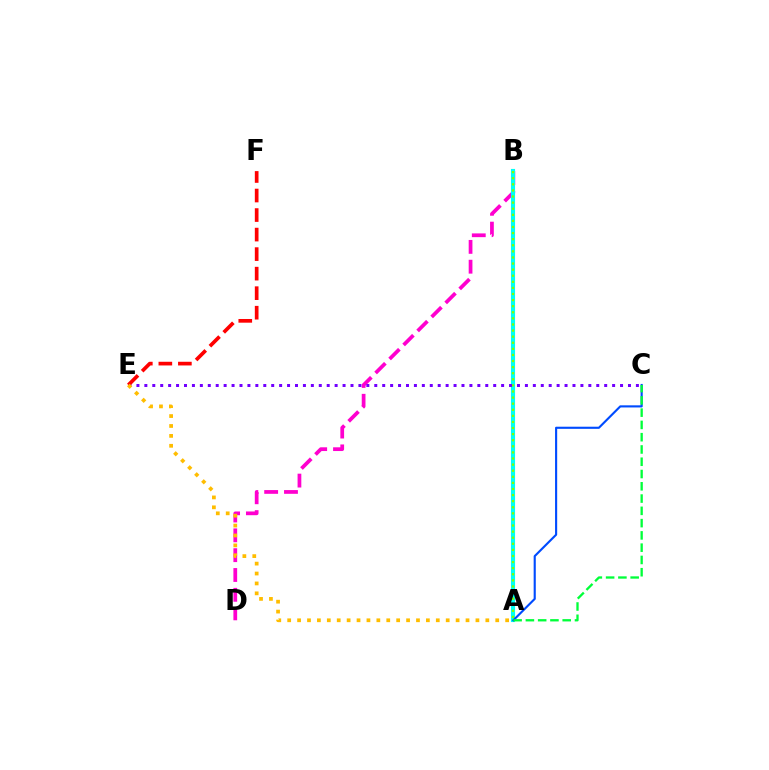{('B', 'D'): [{'color': '#ff00cf', 'line_style': 'dashed', 'thickness': 2.69}], ('A', 'B'): [{'color': '#00fff6', 'line_style': 'solid', 'thickness': 2.98}, {'color': '#84ff00', 'line_style': 'dotted', 'thickness': 1.66}], ('A', 'C'): [{'color': '#004bff', 'line_style': 'solid', 'thickness': 1.53}, {'color': '#00ff39', 'line_style': 'dashed', 'thickness': 1.67}], ('C', 'E'): [{'color': '#7200ff', 'line_style': 'dotted', 'thickness': 2.15}], ('E', 'F'): [{'color': '#ff0000', 'line_style': 'dashed', 'thickness': 2.65}], ('A', 'E'): [{'color': '#ffbd00', 'line_style': 'dotted', 'thickness': 2.69}]}